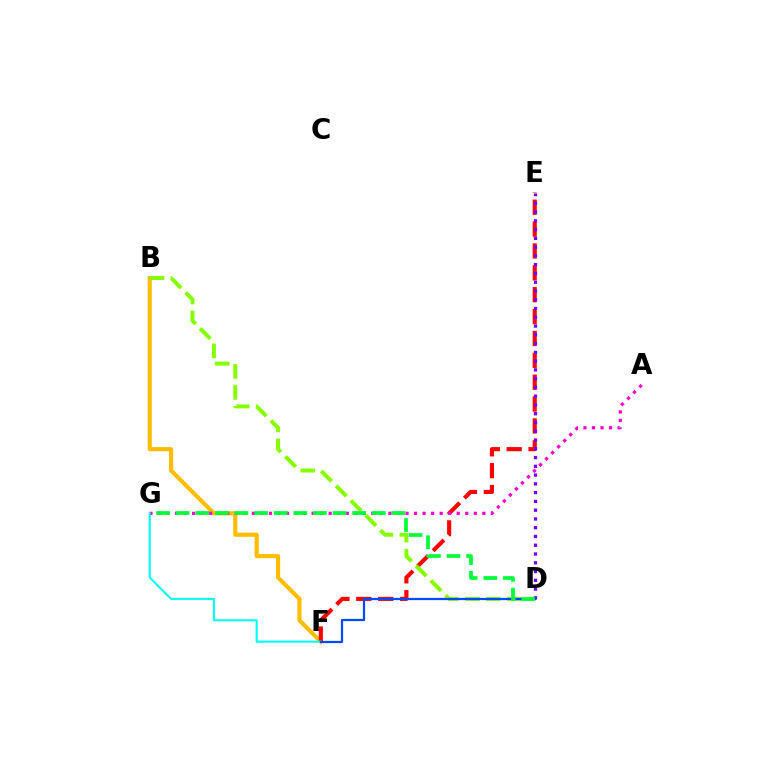{('B', 'F'): [{'color': '#ffbd00', 'line_style': 'solid', 'thickness': 2.99}], ('E', 'F'): [{'color': '#ff0000', 'line_style': 'dashed', 'thickness': 2.97}], ('B', 'D'): [{'color': '#84ff00', 'line_style': 'dashed', 'thickness': 2.84}], ('A', 'G'): [{'color': '#ff00cf', 'line_style': 'dotted', 'thickness': 2.32}], ('F', 'G'): [{'color': '#00fff6', 'line_style': 'solid', 'thickness': 1.51}], ('D', 'E'): [{'color': '#7200ff', 'line_style': 'dotted', 'thickness': 2.38}], ('D', 'F'): [{'color': '#004bff', 'line_style': 'solid', 'thickness': 1.62}], ('D', 'G'): [{'color': '#00ff39', 'line_style': 'dashed', 'thickness': 2.66}]}